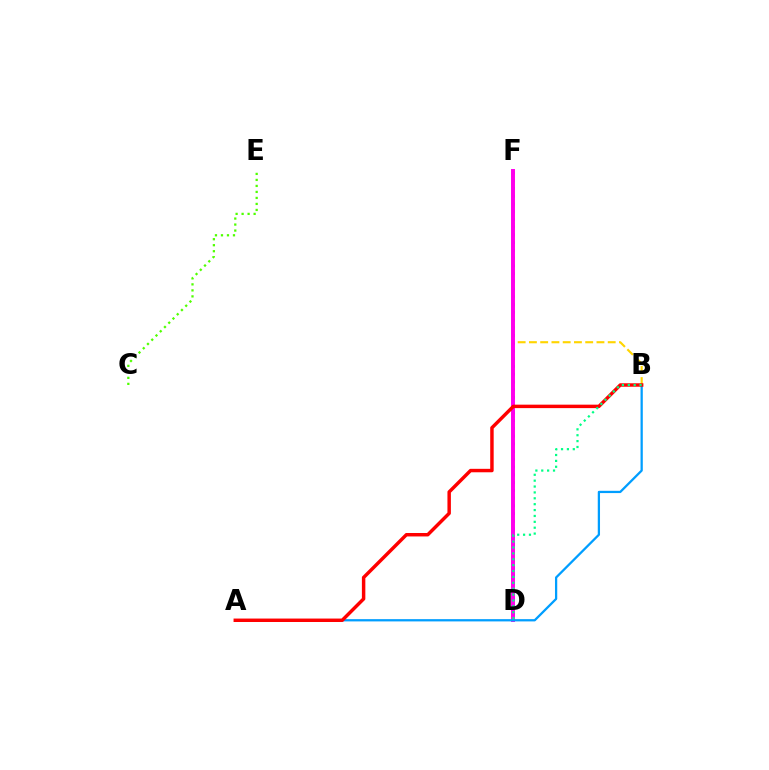{('D', 'F'): [{'color': '#3700ff', 'line_style': 'dotted', 'thickness': 2.1}, {'color': '#ff00ed', 'line_style': 'solid', 'thickness': 2.84}], ('B', 'F'): [{'color': '#ffd500', 'line_style': 'dashed', 'thickness': 1.53}], ('C', 'E'): [{'color': '#4fff00', 'line_style': 'dotted', 'thickness': 1.63}], ('A', 'B'): [{'color': '#009eff', 'line_style': 'solid', 'thickness': 1.63}, {'color': '#ff0000', 'line_style': 'solid', 'thickness': 2.49}], ('B', 'D'): [{'color': '#00ff86', 'line_style': 'dotted', 'thickness': 1.6}]}